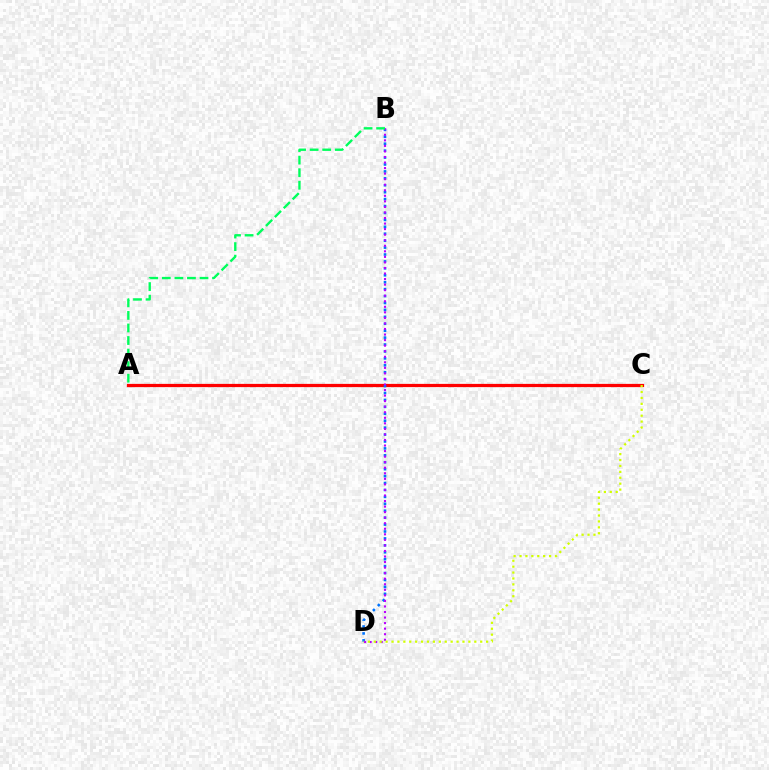{('A', 'C'): [{'color': '#ff0000', 'line_style': 'solid', 'thickness': 2.33}], ('B', 'D'): [{'color': '#0074ff', 'line_style': 'dotted', 'thickness': 1.88}, {'color': '#b900ff', 'line_style': 'dotted', 'thickness': 1.51}], ('A', 'B'): [{'color': '#00ff5c', 'line_style': 'dashed', 'thickness': 1.71}], ('C', 'D'): [{'color': '#d1ff00', 'line_style': 'dotted', 'thickness': 1.61}]}